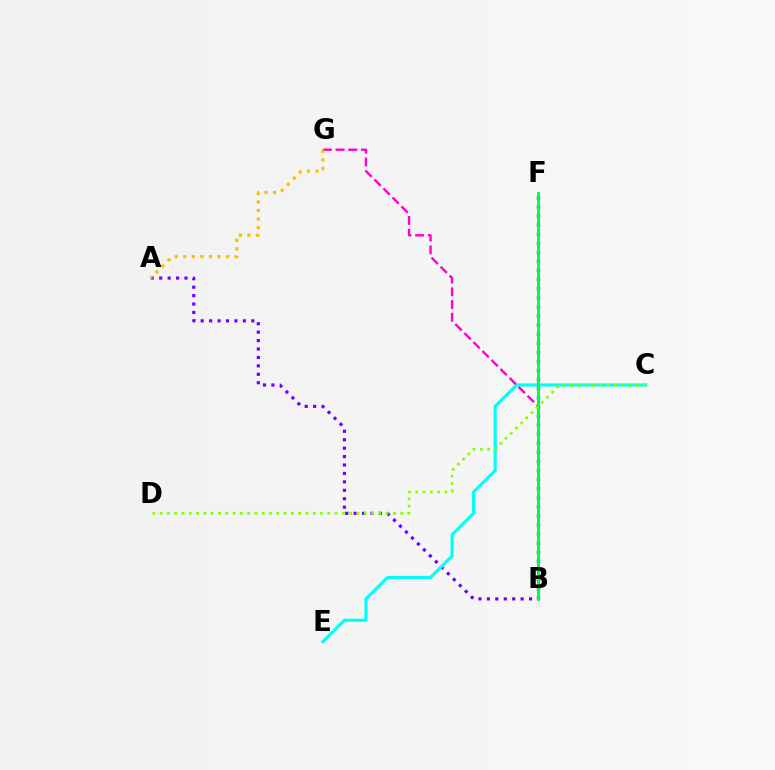{('B', 'F'): [{'color': '#ff0000', 'line_style': 'dotted', 'thickness': 2.13}, {'color': '#004bff', 'line_style': 'dotted', 'thickness': 2.47}, {'color': '#00ff39', 'line_style': 'solid', 'thickness': 2.07}], ('A', 'B'): [{'color': '#7200ff', 'line_style': 'dotted', 'thickness': 2.29}], ('C', 'E'): [{'color': '#00fff6', 'line_style': 'solid', 'thickness': 2.27}], ('B', 'G'): [{'color': '#ff00cf', 'line_style': 'dashed', 'thickness': 1.73}], ('A', 'G'): [{'color': '#ffbd00', 'line_style': 'dotted', 'thickness': 2.32}], ('C', 'D'): [{'color': '#84ff00', 'line_style': 'dotted', 'thickness': 1.98}]}